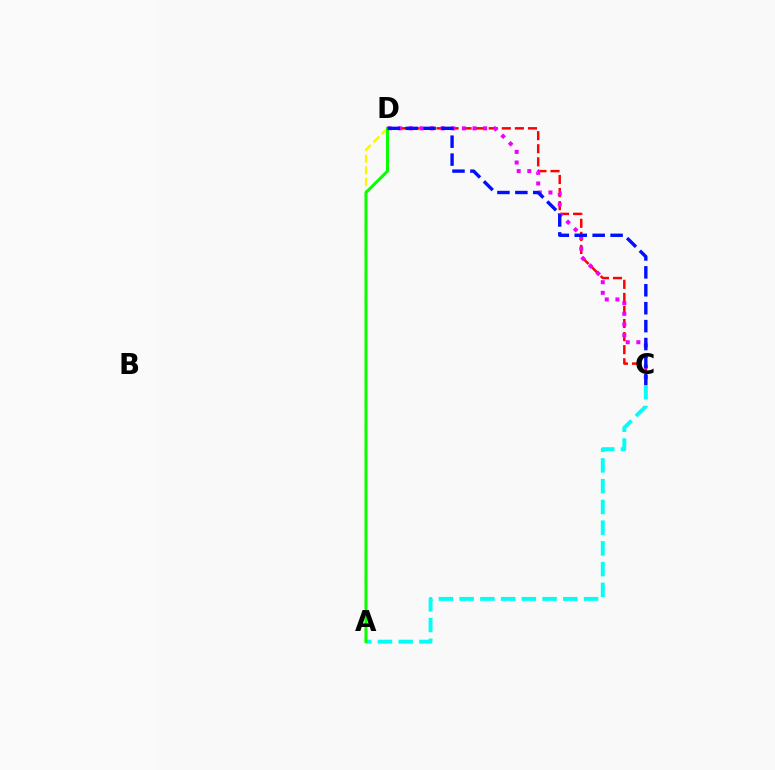{('C', 'D'): [{'color': '#ff0000', 'line_style': 'dashed', 'thickness': 1.78}, {'color': '#ee00ff', 'line_style': 'dotted', 'thickness': 2.89}, {'color': '#0010ff', 'line_style': 'dashed', 'thickness': 2.43}], ('A', 'D'): [{'color': '#fcf500', 'line_style': 'dashed', 'thickness': 1.59}, {'color': '#08ff00', 'line_style': 'solid', 'thickness': 2.15}], ('A', 'C'): [{'color': '#00fff6', 'line_style': 'dashed', 'thickness': 2.82}]}